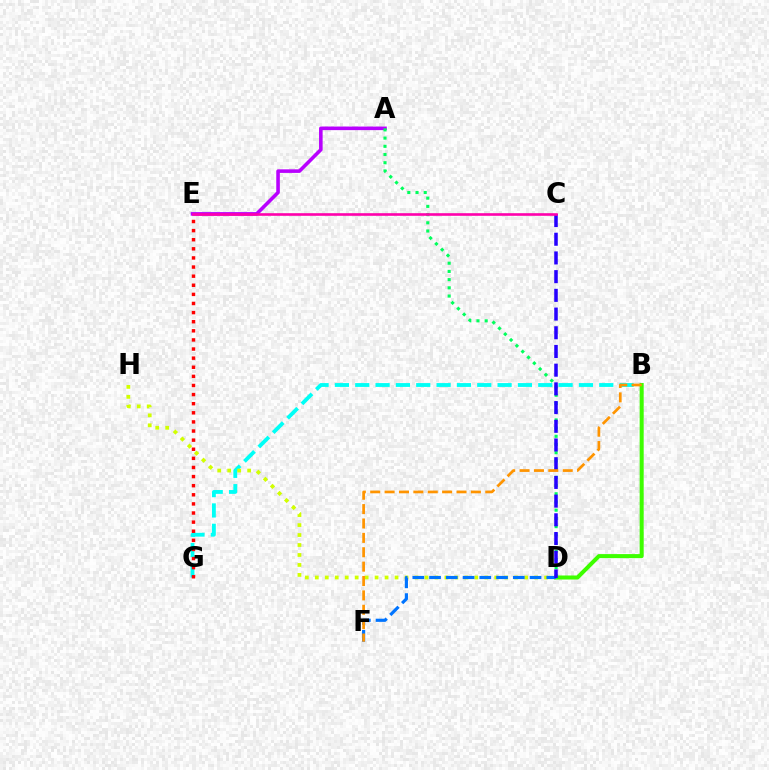{('B', 'G'): [{'color': '#00fff6', 'line_style': 'dashed', 'thickness': 2.76}], ('E', 'G'): [{'color': '#ff0000', 'line_style': 'dotted', 'thickness': 2.48}], ('A', 'E'): [{'color': '#b900ff', 'line_style': 'solid', 'thickness': 2.58}], ('B', 'D'): [{'color': '#3dff00', 'line_style': 'solid', 'thickness': 2.9}], ('A', 'D'): [{'color': '#00ff5c', 'line_style': 'dotted', 'thickness': 2.23}], ('D', 'H'): [{'color': '#d1ff00', 'line_style': 'dotted', 'thickness': 2.71}], ('D', 'F'): [{'color': '#0074ff', 'line_style': 'dashed', 'thickness': 2.28}], ('C', 'D'): [{'color': '#2500ff', 'line_style': 'dashed', 'thickness': 2.54}], ('C', 'E'): [{'color': '#ff00ac', 'line_style': 'solid', 'thickness': 1.88}], ('B', 'F'): [{'color': '#ff9400', 'line_style': 'dashed', 'thickness': 1.95}]}